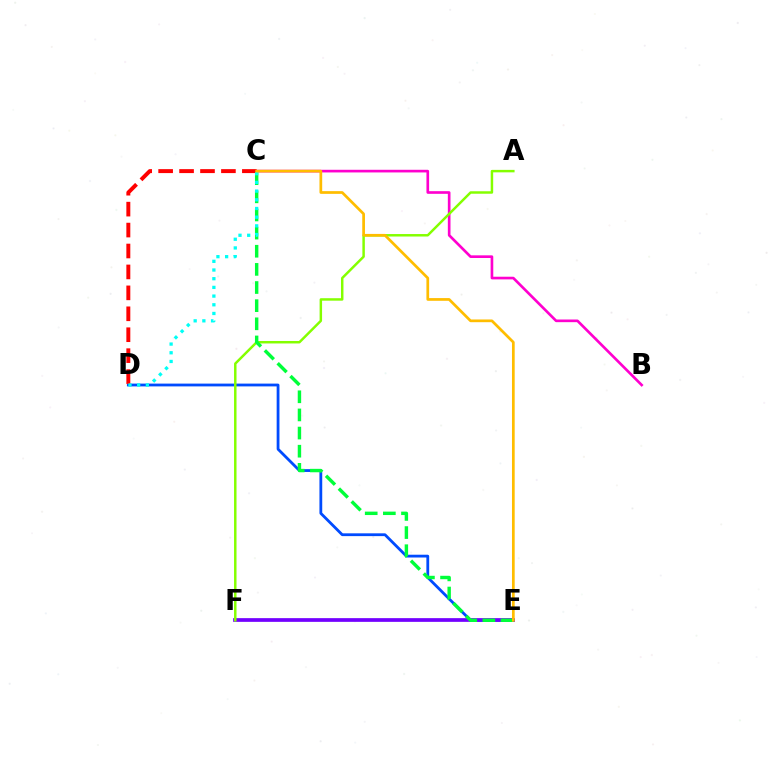{('D', 'E'): [{'color': '#004bff', 'line_style': 'solid', 'thickness': 2.01}], ('E', 'F'): [{'color': '#7200ff', 'line_style': 'solid', 'thickness': 2.67}], ('B', 'C'): [{'color': '#ff00cf', 'line_style': 'solid', 'thickness': 1.91}], ('C', 'D'): [{'color': '#ff0000', 'line_style': 'dashed', 'thickness': 2.84}, {'color': '#00fff6', 'line_style': 'dotted', 'thickness': 2.36}], ('A', 'F'): [{'color': '#84ff00', 'line_style': 'solid', 'thickness': 1.78}], ('C', 'E'): [{'color': '#00ff39', 'line_style': 'dashed', 'thickness': 2.46}, {'color': '#ffbd00', 'line_style': 'solid', 'thickness': 1.96}]}